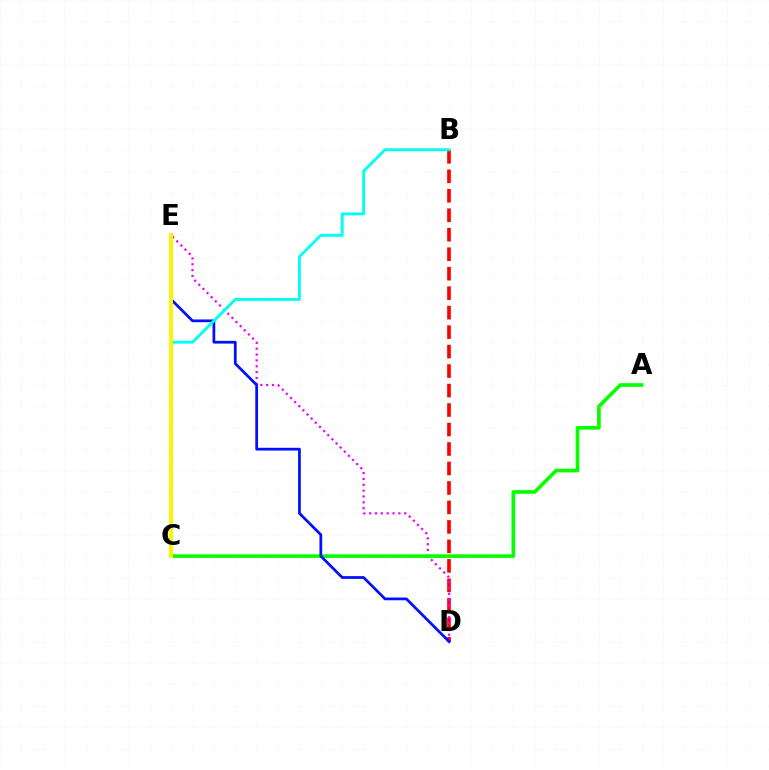{('B', 'D'): [{'color': '#ff0000', 'line_style': 'dashed', 'thickness': 2.65}], ('D', 'E'): [{'color': '#ee00ff', 'line_style': 'dotted', 'thickness': 1.59}, {'color': '#0010ff', 'line_style': 'solid', 'thickness': 1.98}], ('A', 'C'): [{'color': '#08ff00', 'line_style': 'solid', 'thickness': 2.63}], ('B', 'C'): [{'color': '#00fff6', 'line_style': 'solid', 'thickness': 2.07}], ('C', 'E'): [{'color': '#fcf500', 'line_style': 'solid', 'thickness': 2.81}]}